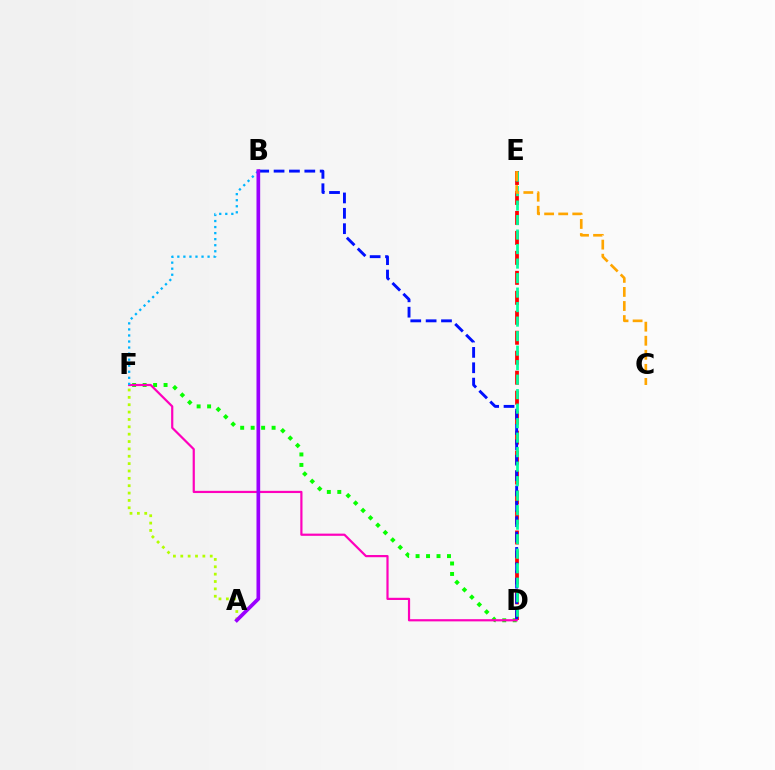{('A', 'F'): [{'color': '#b3ff00', 'line_style': 'dotted', 'thickness': 2.0}], ('D', 'F'): [{'color': '#08ff00', 'line_style': 'dotted', 'thickness': 2.85}, {'color': '#ff00bd', 'line_style': 'solid', 'thickness': 1.59}], ('D', 'E'): [{'color': '#ff0000', 'line_style': 'dashed', 'thickness': 2.71}, {'color': '#00ff9d', 'line_style': 'dashed', 'thickness': 1.97}], ('B', 'D'): [{'color': '#0010ff', 'line_style': 'dashed', 'thickness': 2.09}], ('B', 'F'): [{'color': '#00b5ff', 'line_style': 'dotted', 'thickness': 1.64}], ('C', 'E'): [{'color': '#ffa500', 'line_style': 'dashed', 'thickness': 1.91}], ('A', 'B'): [{'color': '#9b00ff', 'line_style': 'solid', 'thickness': 2.65}]}